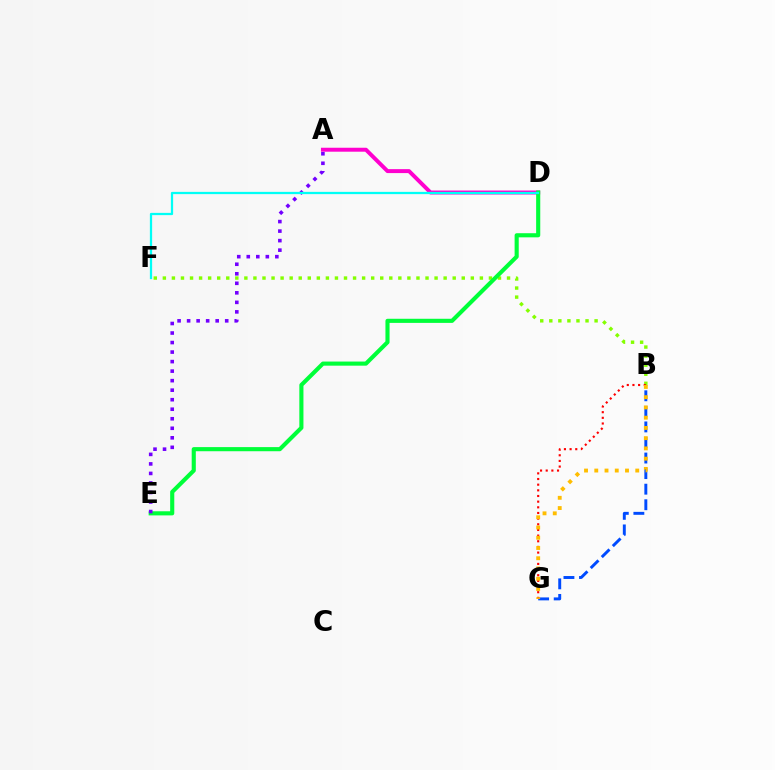{('B', 'G'): [{'color': '#004bff', 'line_style': 'dashed', 'thickness': 2.11}, {'color': '#ff0000', 'line_style': 'dotted', 'thickness': 1.54}, {'color': '#ffbd00', 'line_style': 'dotted', 'thickness': 2.78}], ('B', 'F'): [{'color': '#84ff00', 'line_style': 'dotted', 'thickness': 2.46}], ('A', 'D'): [{'color': '#ff00cf', 'line_style': 'solid', 'thickness': 2.85}], ('D', 'E'): [{'color': '#00ff39', 'line_style': 'solid', 'thickness': 2.96}], ('A', 'E'): [{'color': '#7200ff', 'line_style': 'dotted', 'thickness': 2.59}], ('D', 'F'): [{'color': '#00fff6', 'line_style': 'solid', 'thickness': 1.63}]}